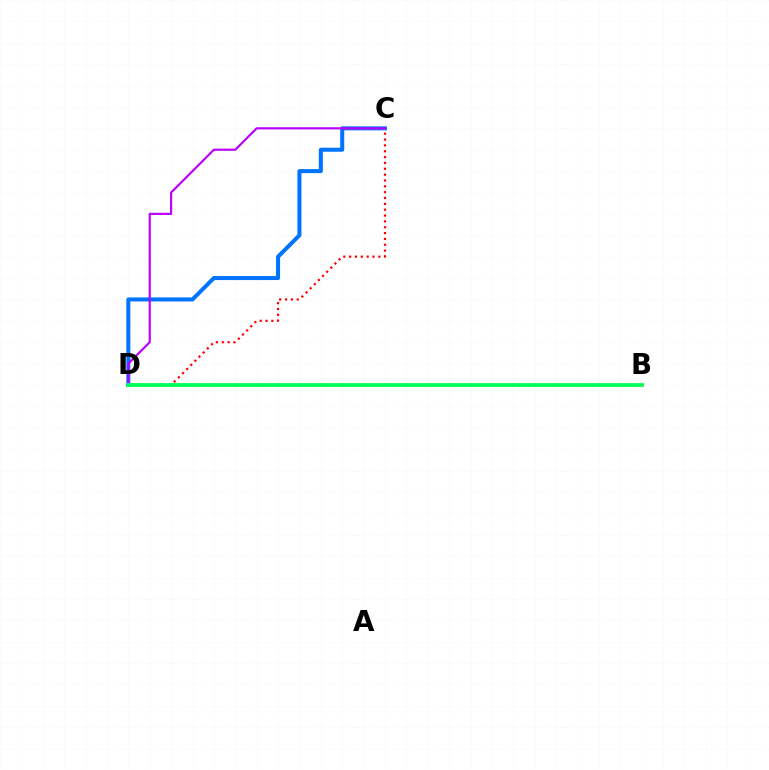{('C', 'D'): [{'color': '#ff0000', 'line_style': 'dotted', 'thickness': 1.59}, {'color': '#0074ff', 'line_style': 'solid', 'thickness': 2.9}, {'color': '#b900ff', 'line_style': 'solid', 'thickness': 1.56}], ('B', 'D'): [{'color': '#d1ff00', 'line_style': 'dotted', 'thickness': 2.2}, {'color': '#00ff5c', 'line_style': 'solid', 'thickness': 2.73}]}